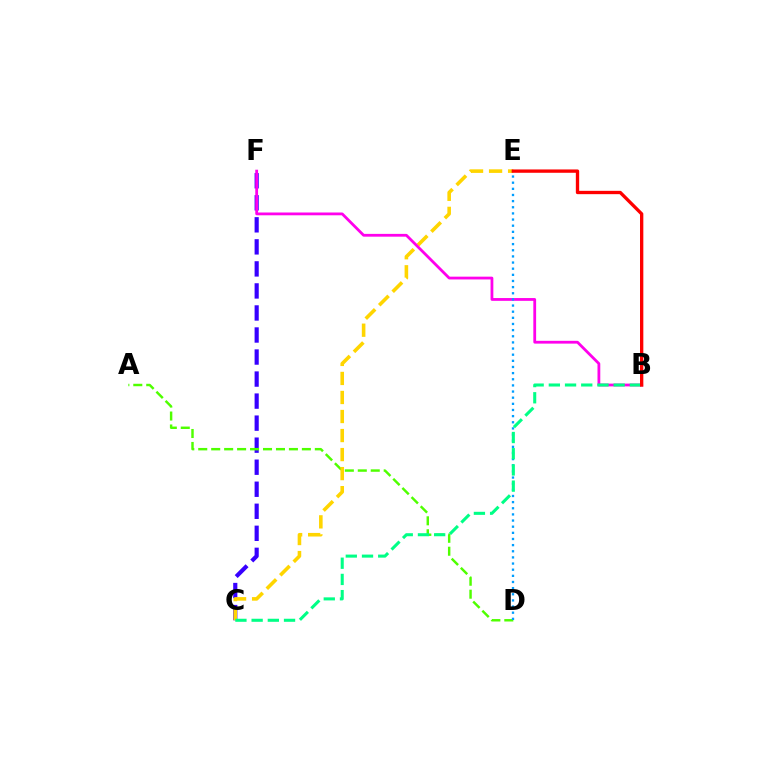{('C', 'F'): [{'color': '#3700ff', 'line_style': 'dashed', 'thickness': 2.99}], ('A', 'D'): [{'color': '#4fff00', 'line_style': 'dashed', 'thickness': 1.76}], ('C', 'E'): [{'color': '#ffd500', 'line_style': 'dashed', 'thickness': 2.59}], ('B', 'F'): [{'color': '#ff00ed', 'line_style': 'solid', 'thickness': 2.01}], ('D', 'E'): [{'color': '#009eff', 'line_style': 'dotted', 'thickness': 1.67}], ('B', 'C'): [{'color': '#00ff86', 'line_style': 'dashed', 'thickness': 2.2}], ('B', 'E'): [{'color': '#ff0000', 'line_style': 'solid', 'thickness': 2.4}]}